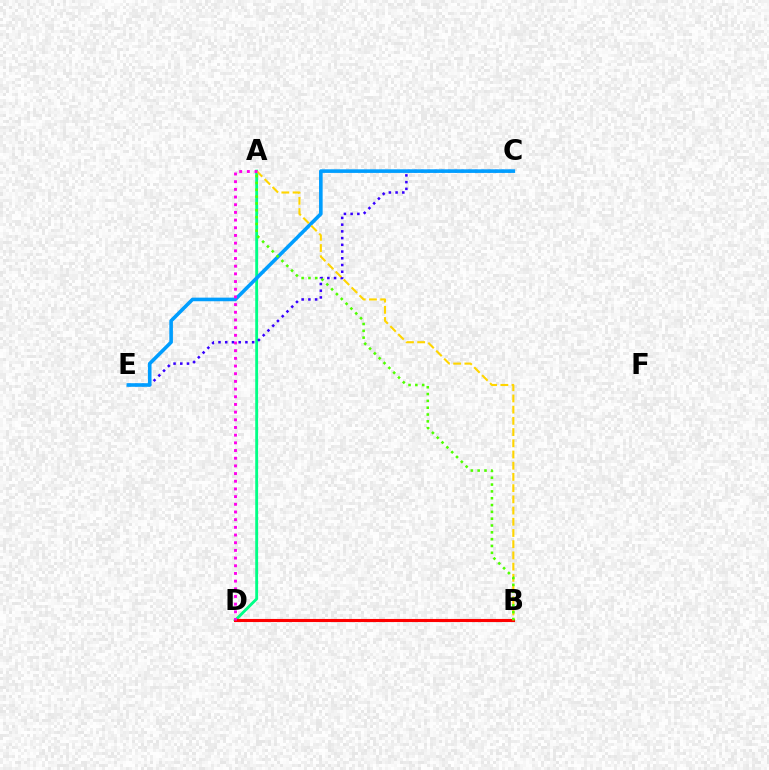{('A', 'D'): [{'color': '#00ff86', 'line_style': 'solid', 'thickness': 2.06}, {'color': '#ff00ed', 'line_style': 'dotted', 'thickness': 2.09}], ('B', 'D'): [{'color': '#ff0000', 'line_style': 'solid', 'thickness': 2.23}], ('C', 'E'): [{'color': '#3700ff', 'line_style': 'dotted', 'thickness': 1.83}, {'color': '#009eff', 'line_style': 'solid', 'thickness': 2.59}], ('A', 'B'): [{'color': '#ffd500', 'line_style': 'dashed', 'thickness': 1.52}, {'color': '#4fff00', 'line_style': 'dotted', 'thickness': 1.85}]}